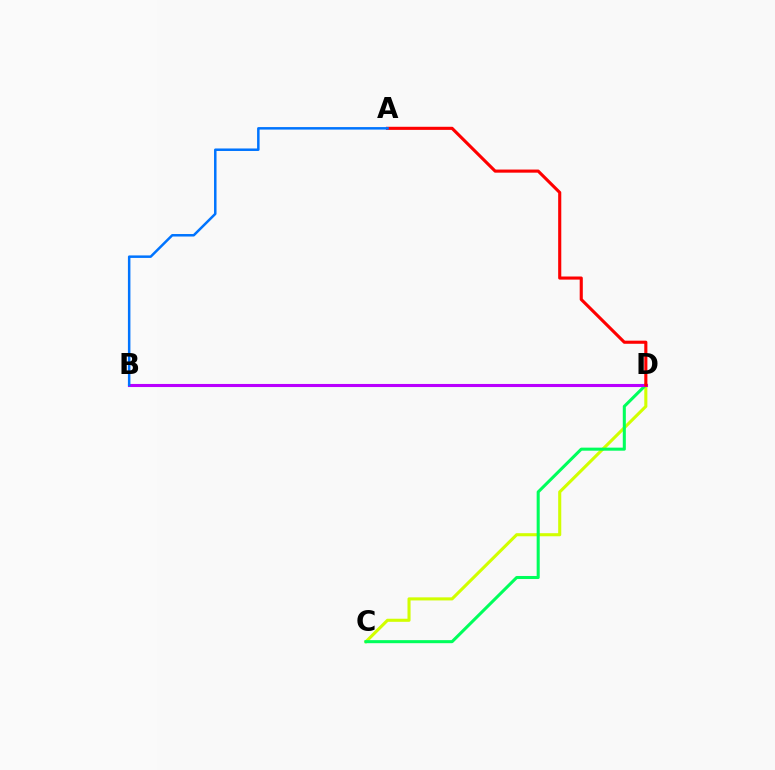{('C', 'D'): [{'color': '#d1ff00', 'line_style': 'solid', 'thickness': 2.22}, {'color': '#00ff5c', 'line_style': 'solid', 'thickness': 2.2}], ('B', 'D'): [{'color': '#b900ff', 'line_style': 'solid', 'thickness': 2.22}], ('A', 'D'): [{'color': '#ff0000', 'line_style': 'solid', 'thickness': 2.24}], ('A', 'B'): [{'color': '#0074ff', 'line_style': 'solid', 'thickness': 1.8}]}